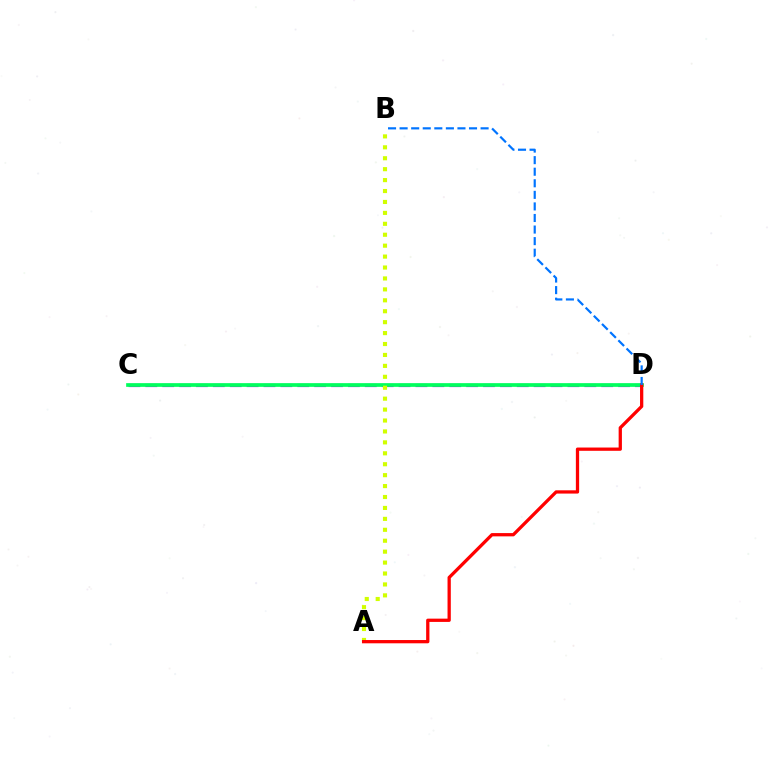{('C', 'D'): [{'color': '#b900ff', 'line_style': 'dashed', 'thickness': 2.29}, {'color': '#00ff5c', 'line_style': 'solid', 'thickness': 2.67}], ('A', 'B'): [{'color': '#d1ff00', 'line_style': 'dotted', 'thickness': 2.97}], ('A', 'D'): [{'color': '#ff0000', 'line_style': 'solid', 'thickness': 2.35}], ('B', 'D'): [{'color': '#0074ff', 'line_style': 'dashed', 'thickness': 1.57}]}